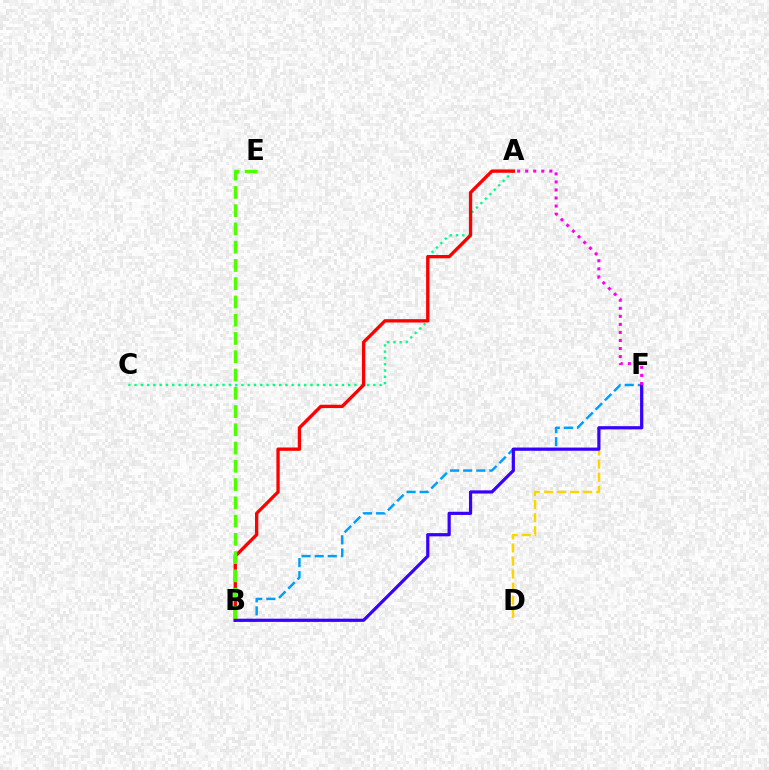{('B', 'F'): [{'color': '#009eff', 'line_style': 'dashed', 'thickness': 1.78}, {'color': '#3700ff', 'line_style': 'solid', 'thickness': 2.3}], ('A', 'C'): [{'color': '#00ff86', 'line_style': 'dotted', 'thickness': 1.71}], ('D', 'F'): [{'color': '#ffd500', 'line_style': 'dashed', 'thickness': 1.77}], ('A', 'B'): [{'color': '#ff0000', 'line_style': 'solid', 'thickness': 2.39}], ('A', 'F'): [{'color': '#ff00ed', 'line_style': 'dotted', 'thickness': 2.19}], ('B', 'E'): [{'color': '#4fff00', 'line_style': 'dashed', 'thickness': 2.48}]}